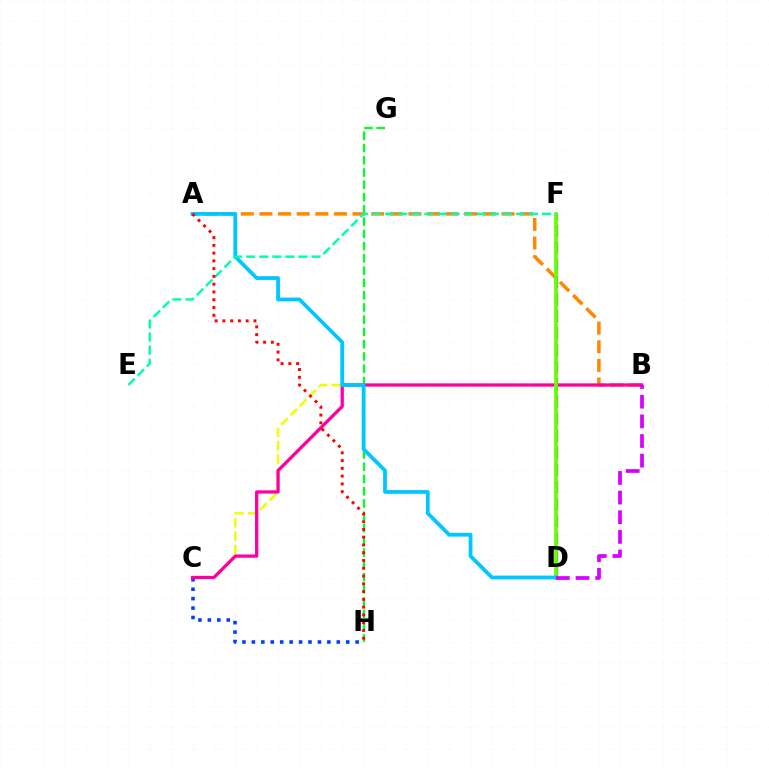{('G', 'H'): [{'color': '#00ff27', 'line_style': 'dashed', 'thickness': 1.67}], ('A', 'B'): [{'color': '#ff8800', 'line_style': 'dashed', 'thickness': 2.53}], ('C', 'H'): [{'color': '#003fff', 'line_style': 'dotted', 'thickness': 2.56}], ('B', 'C'): [{'color': '#eeff00', 'line_style': 'dashed', 'thickness': 1.82}, {'color': '#ff00a0', 'line_style': 'solid', 'thickness': 2.36}], ('D', 'F'): [{'color': '#4f00ff', 'line_style': 'dashed', 'thickness': 2.32}, {'color': '#66ff00', 'line_style': 'solid', 'thickness': 2.69}], ('A', 'D'): [{'color': '#00c7ff', 'line_style': 'solid', 'thickness': 2.72}], ('E', 'F'): [{'color': '#00ffaf', 'line_style': 'dashed', 'thickness': 1.78}], ('A', 'H'): [{'color': '#ff0000', 'line_style': 'dotted', 'thickness': 2.11}], ('B', 'D'): [{'color': '#d600ff', 'line_style': 'dashed', 'thickness': 2.67}]}